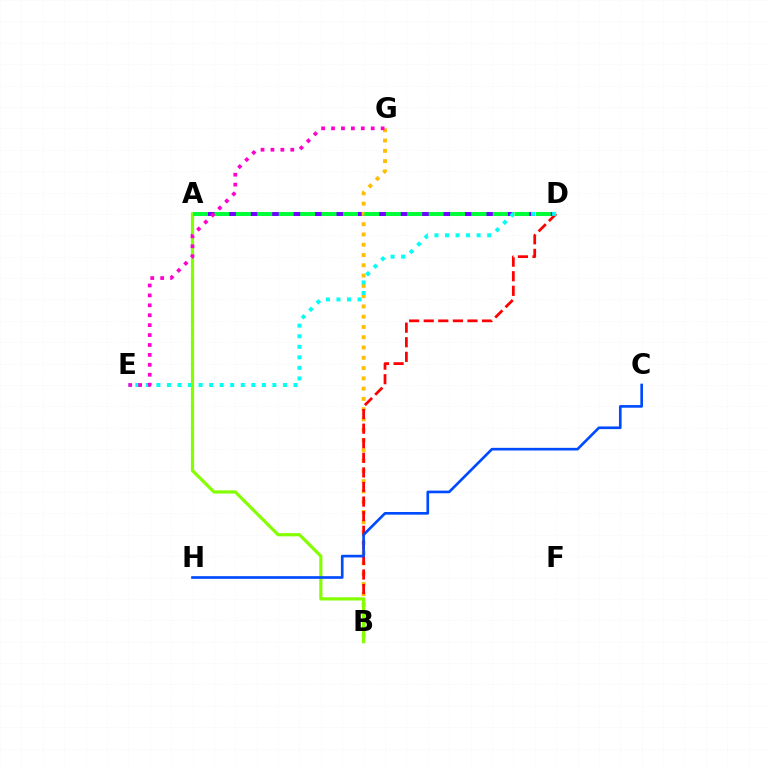{('A', 'D'): [{'color': '#7200ff', 'line_style': 'dashed', 'thickness': 2.86}, {'color': '#00ff39', 'line_style': 'dashed', 'thickness': 2.91}], ('B', 'G'): [{'color': '#ffbd00', 'line_style': 'dotted', 'thickness': 2.79}], ('B', 'D'): [{'color': '#ff0000', 'line_style': 'dashed', 'thickness': 1.98}], ('D', 'E'): [{'color': '#00fff6', 'line_style': 'dotted', 'thickness': 2.87}], ('A', 'B'): [{'color': '#84ff00', 'line_style': 'solid', 'thickness': 2.29}], ('C', 'H'): [{'color': '#004bff', 'line_style': 'solid', 'thickness': 1.92}], ('E', 'G'): [{'color': '#ff00cf', 'line_style': 'dotted', 'thickness': 2.7}]}